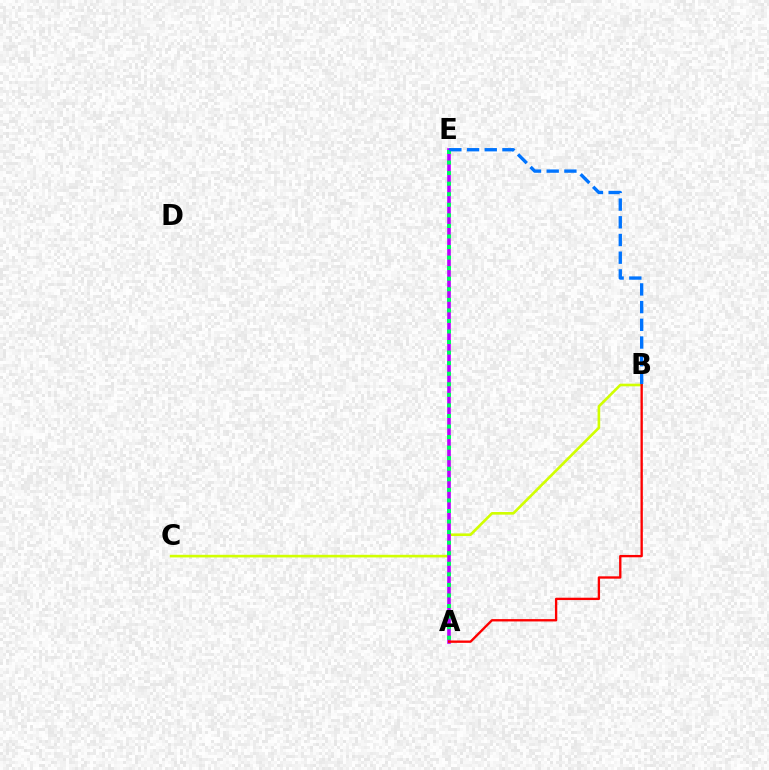{('B', 'C'): [{'color': '#d1ff00', 'line_style': 'solid', 'thickness': 1.89}], ('A', 'E'): [{'color': '#b900ff', 'line_style': 'solid', 'thickness': 2.6}, {'color': '#00ff5c', 'line_style': 'dotted', 'thickness': 2.87}], ('A', 'B'): [{'color': '#ff0000', 'line_style': 'solid', 'thickness': 1.69}], ('B', 'E'): [{'color': '#0074ff', 'line_style': 'dashed', 'thickness': 2.4}]}